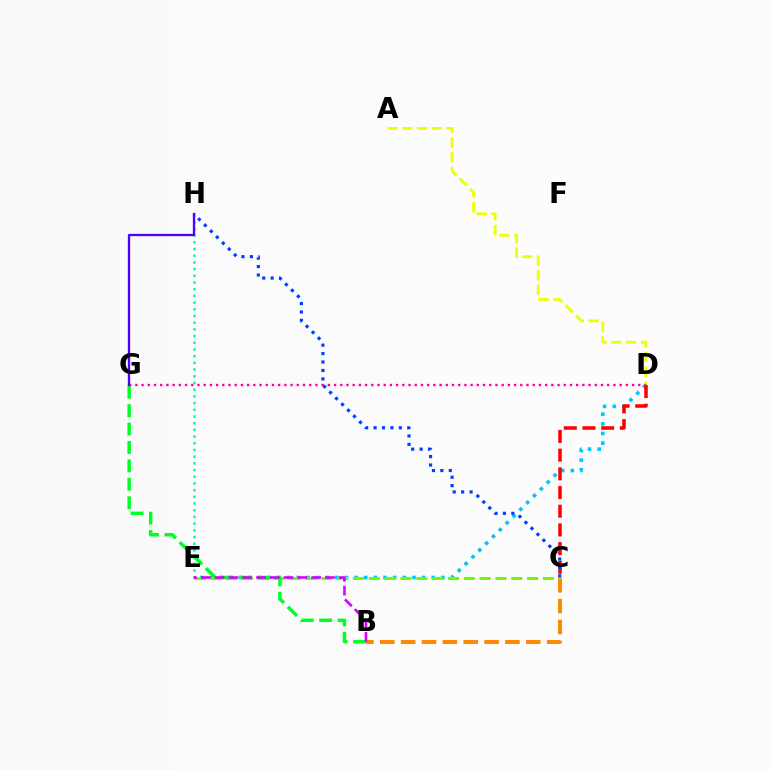{('E', 'H'): [{'color': '#00ffaf', 'line_style': 'dotted', 'thickness': 1.82}], ('B', 'C'): [{'color': '#ff8800', 'line_style': 'dashed', 'thickness': 2.83}], ('D', 'E'): [{'color': '#00c7ff', 'line_style': 'dotted', 'thickness': 2.62}], ('A', 'D'): [{'color': '#eeff00', 'line_style': 'dashed', 'thickness': 2.0}], ('C', 'E'): [{'color': '#66ff00', 'line_style': 'dashed', 'thickness': 2.15}], ('B', 'G'): [{'color': '#00ff27', 'line_style': 'dashed', 'thickness': 2.5}], ('C', 'D'): [{'color': '#ff0000', 'line_style': 'dashed', 'thickness': 2.54}], ('C', 'H'): [{'color': '#003fff', 'line_style': 'dotted', 'thickness': 2.29}], ('D', 'G'): [{'color': '#ff00a0', 'line_style': 'dotted', 'thickness': 1.69}], ('B', 'E'): [{'color': '#d600ff', 'line_style': 'dashed', 'thickness': 1.87}], ('G', 'H'): [{'color': '#4f00ff', 'line_style': 'solid', 'thickness': 1.66}]}